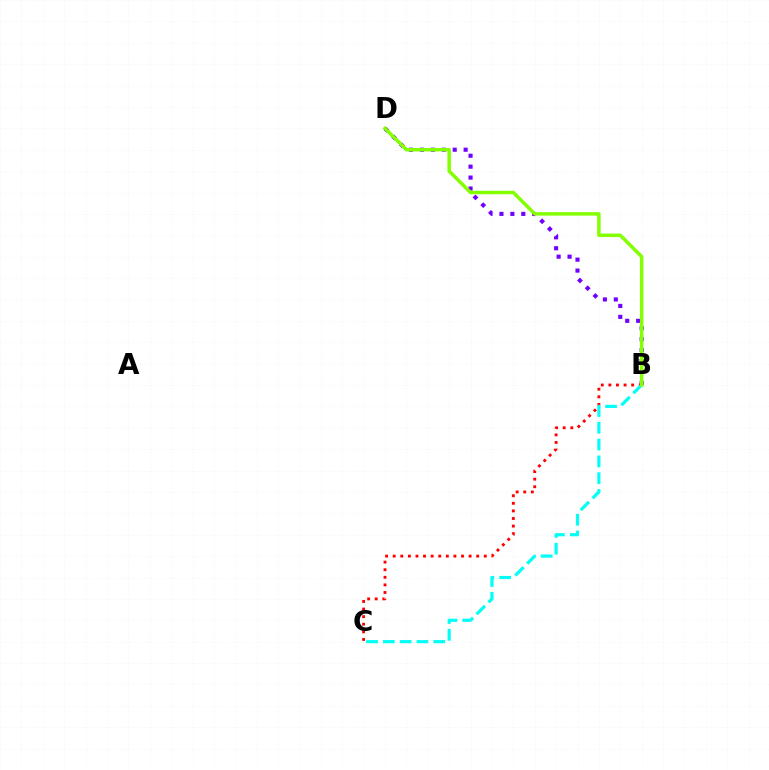{('B', 'D'): [{'color': '#7200ff', 'line_style': 'dotted', 'thickness': 2.97}, {'color': '#84ff00', 'line_style': 'solid', 'thickness': 2.51}], ('B', 'C'): [{'color': '#ff0000', 'line_style': 'dotted', 'thickness': 2.06}, {'color': '#00fff6', 'line_style': 'dashed', 'thickness': 2.28}]}